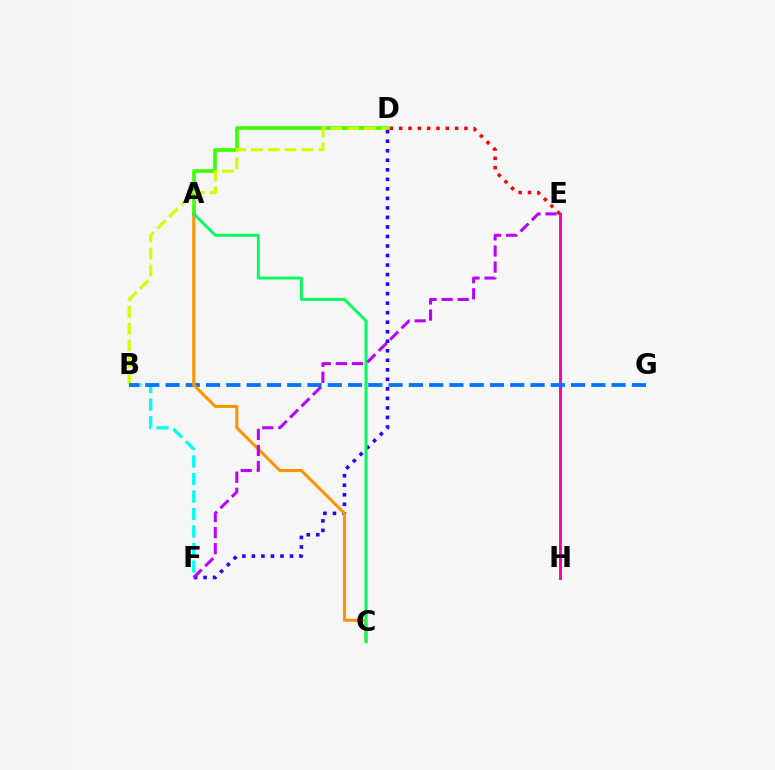{('E', 'H'): [{'color': '#ff00ac', 'line_style': 'solid', 'thickness': 2.1}], ('B', 'F'): [{'color': '#00fff6', 'line_style': 'dashed', 'thickness': 2.38}], ('A', 'D'): [{'color': '#3dff00', 'line_style': 'solid', 'thickness': 2.6}], ('B', 'D'): [{'color': '#d1ff00', 'line_style': 'dashed', 'thickness': 2.28}], ('D', 'F'): [{'color': '#2500ff', 'line_style': 'dotted', 'thickness': 2.59}], ('D', 'E'): [{'color': '#ff0000', 'line_style': 'dotted', 'thickness': 2.53}], ('B', 'G'): [{'color': '#0074ff', 'line_style': 'dashed', 'thickness': 2.75}], ('A', 'C'): [{'color': '#ff9400', 'line_style': 'solid', 'thickness': 2.2}, {'color': '#00ff5c', 'line_style': 'solid', 'thickness': 2.07}], ('E', 'F'): [{'color': '#b900ff', 'line_style': 'dashed', 'thickness': 2.19}]}